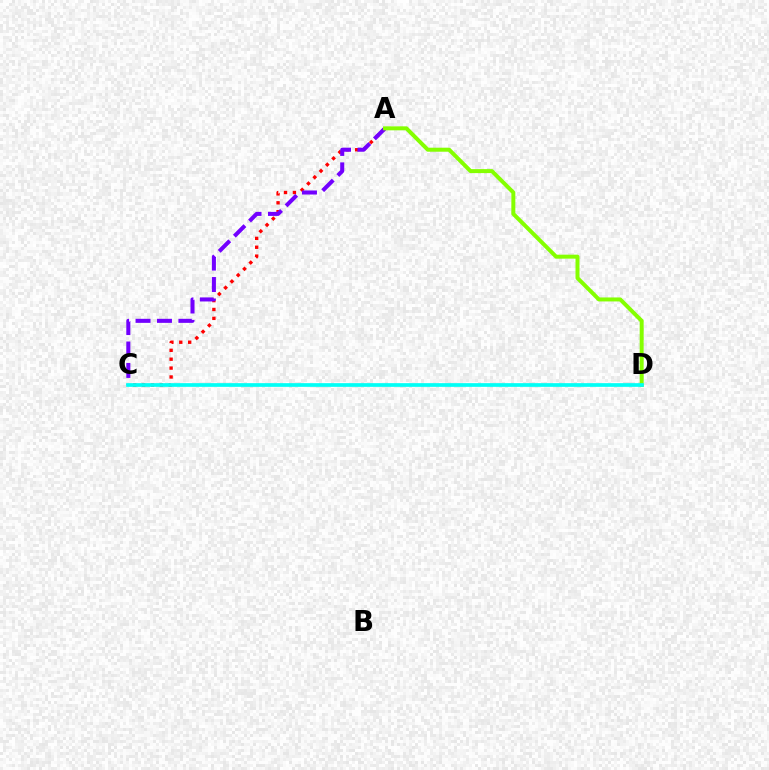{('A', 'C'): [{'color': '#ff0000', 'line_style': 'dotted', 'thickness': 2.41}, {'color': '#7200ff', 'line_style': 'dashed', 'thickness': 2.91}], ('A', 'D'): [{'color': '#84ff00', 'line_style': 'solid', 'thickness': 2.87}], ('C', 'D'): [{'color': '#00fff6', 'line_style': 'solid', 'thickness': 2.65}]}